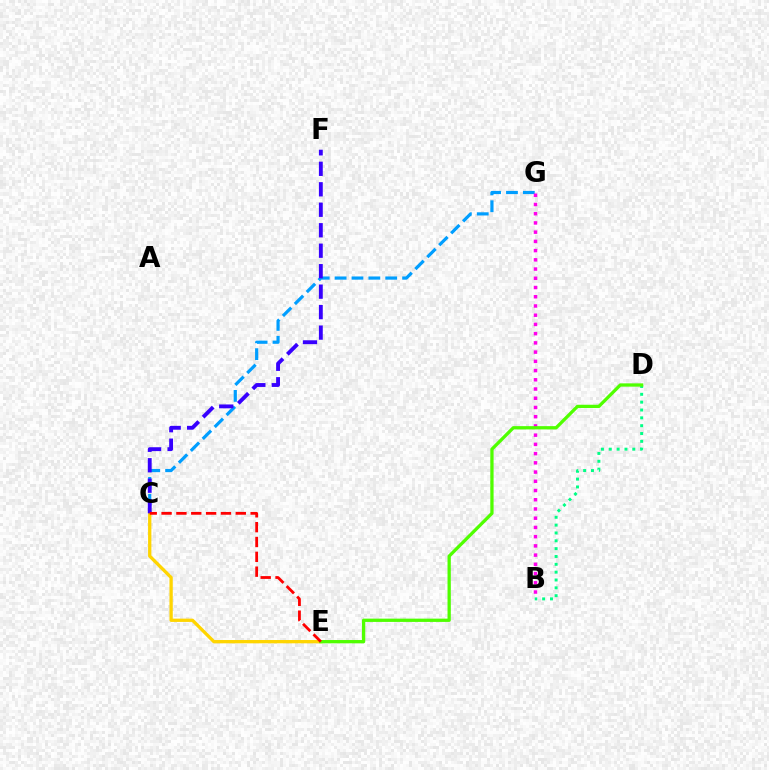{('C', 'G'): [{'color': '#009eff', 'line_style': 'dashed', 'thickness': 2.29}], ('B', 'G'): [{'color': '#ff00ed', 'line_style': 'dotted', 'thickness': 2.51}], ('C', 'E'): [{'color': '#ffd500', 'line_style': 'solid', 'thickness': 2.37}, {'color': '#ff0000', 'line_style': 'dashed', 'thickness': 2.02}], ('C', 'F'): [{'color': '#3700ff', 'line_style': 'dashed', 'thickness': 2.78}], ('B', 'D'): [{'color': '#00ff86', 'line_style': 'dotted', 'thickness': 2.13}], ('D', 'E'): [{'color': '#4fff00', 'line_style': 'solid', 'thickness': 2.36}]}